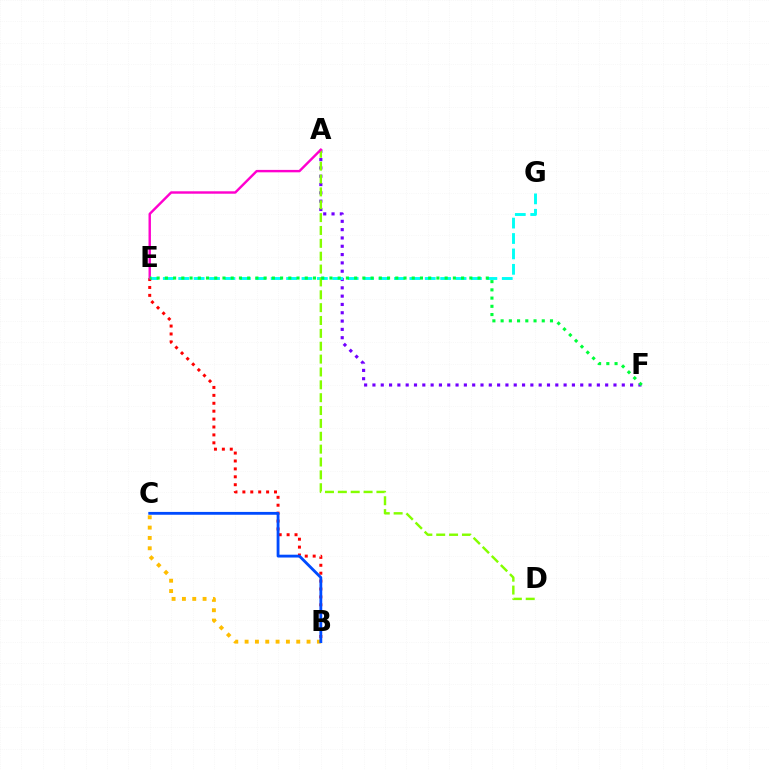{('A', 'F'): [{'color': '#7200ff', 'line_style': 'dotted', 'thickness': 2.26}], ('E', 'G'): [{'color': '#00fff6', 'line_style': 'dashed', 'thickness': 2.09}], ('B', 'E'): [{'color': '#ff0000', 'line_style': 'dotted', 'thickness': 2.15}], ('B', 'C'): [{'color': '#ffbd00', 'line_style': 'dotted', 'thickness': 2.81}, {'color': '#004bff', 'line_style': 'solid', 'thickness': 2.04}], ('A', 'D'): [{'color': '#84ff00', 'line_style': 'dashed', 'thickness': 1.75}], ('A', 'E'): [{'color': '#ff00cf', 'line_style': 'solid', 'thickness': 1.74}], ('E', 'F'): [{'color': '#00ff39', 'line_style': 'dotted', 'thickness': 2.24}]}